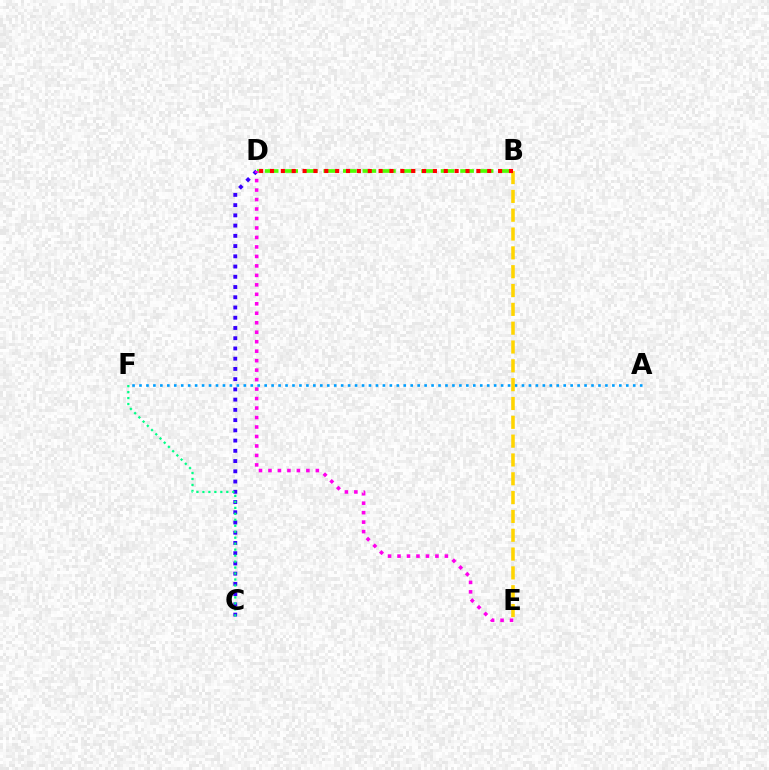{('A', 'F'): [{'color': '#009eff', 'line_style': 'dotted', 'thickness': 1.89}], ('C', 'D'): [{'color': '#3700ff', 'line_style': 'dotted', 'thickness': 2.78}], ('B', 'D'): [{'color': '#4fff00', 'line_style': 'dashed', 'thickness': 2.65}, {'color': '#ff0000', 'line_style': 'dotted', 'thickness': 2.95}], ('C', 'F'): [{'color': '#00ff86', 'line_style': 'dotted', 'thickness': 1.62}], ('D', 'E'): [{'color': '#ff00ed', 'line_style': 'dotted', 'thickness': 2.57}], ('B', 'E'): [{'color': '#ffd500', 'line_style': 'dashed', 'thickness': 2.56}]}